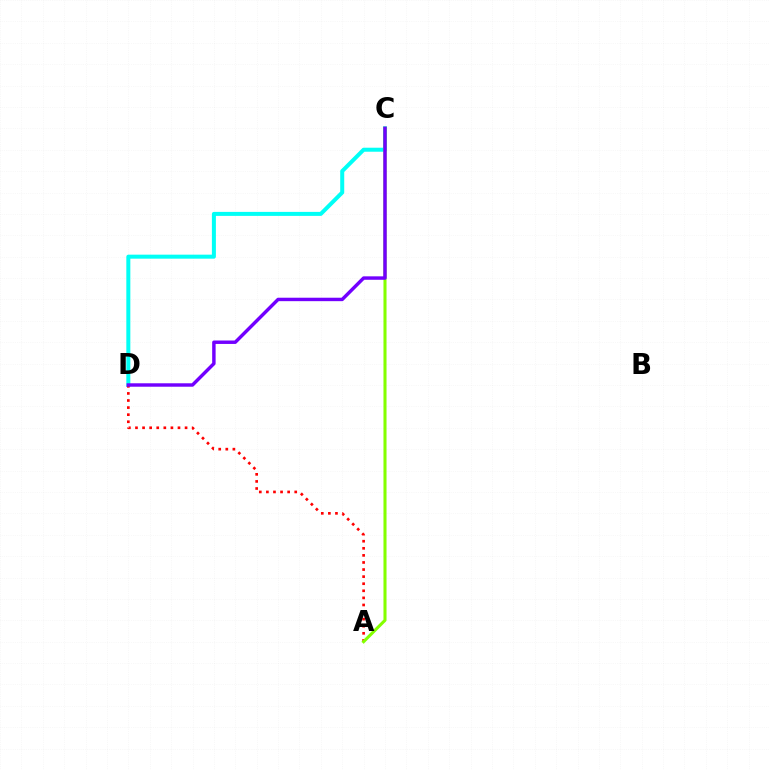{('C', 'D'): [{'color': '#00fff6', 'line_style': 'solid', 'thickness': 2.89}, {'color': '#7200ff', 'line_style': 'solid', 'thickness': 2.48}], ('A', 'D'): [{'color': '#ff0000', 'line_style': 'dotted', 'thickness': 1.92}], ('A', 'C'): [{'color': '#84ff00', 'line_style': 'solid', 'thickness': 2.21}]}